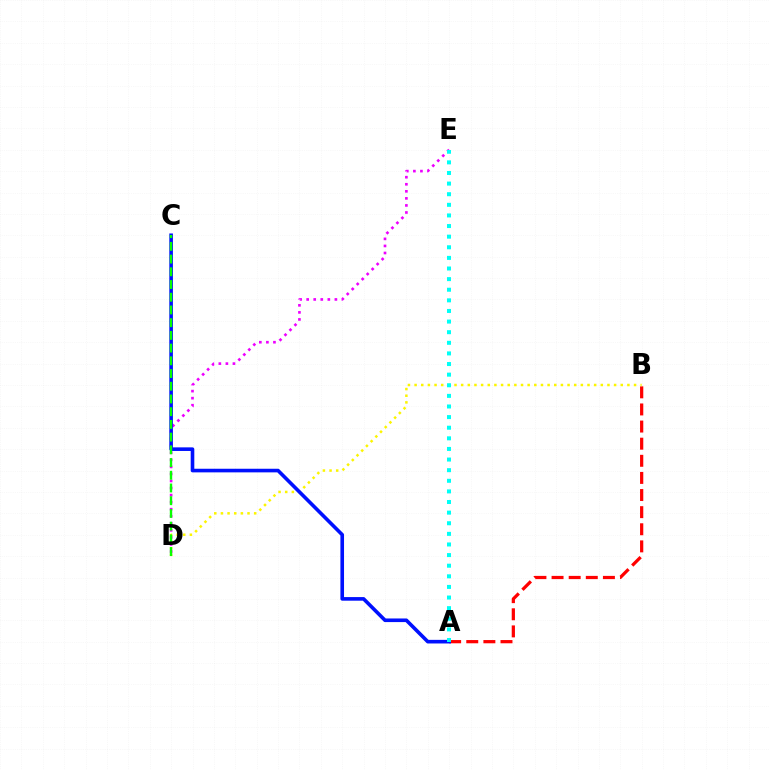{('D', 'E'): [{'color': '#ee00ff', 'line_style': 'dotted', 'thickness': 1.92}], ('A', 'B'): [{'color': '#ff0000', 'line_style': 'dashed', 'thickness': 2.33}], ('B', 'D'): [{'color': '#fcf500', 'line_style': 'dotted', 'thickness': 1.81}], ('A', 'C'): [{'color': '#0010ff', 'line_style': 'solid', 'thickness': 2.6}], ('C', 'D'): [{'color': '#08ff00', 'line_style': 'dashed', 'thickness': 1.73}], ('A', 'E'): [{'color': '#00fff6', 'line_style': 'dotted', 'thickness': 2.88}]}